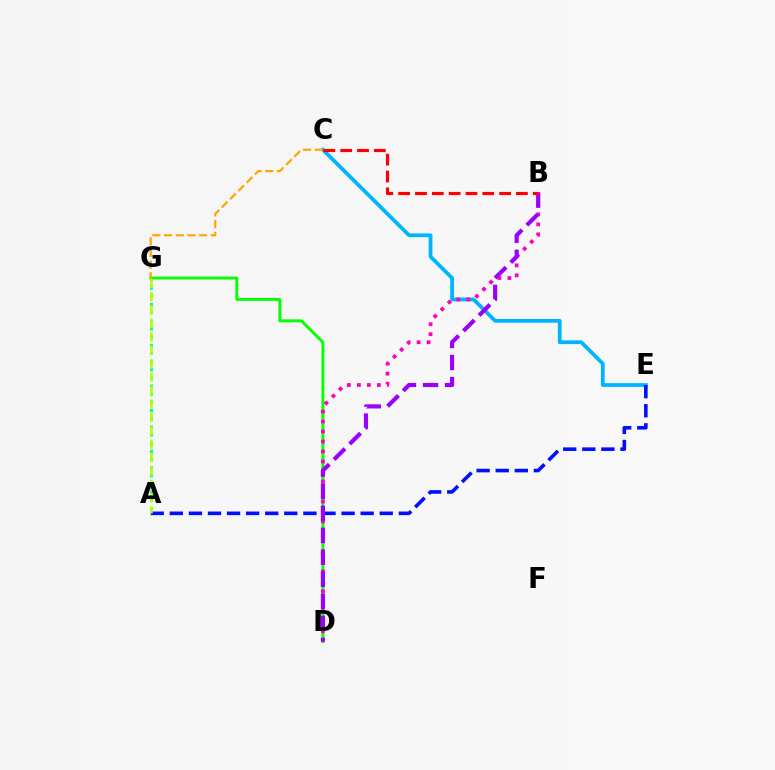{('D', 'G'): [{'color': '#08ff00', 'line_style': 'solid', 'thickness': 2.11}], ('C', 'E'): [{'color': '#00b5ff', 'line_style': 'solid', 'thickness': 2.71}], ('C', 'G'): [{'color': '#ffa500', 'line_style': 'dashed', 'thickness': 1.59}], ('A', 'E'): [{'color': '#0010ff', 'line_style': 'dashed', 'thickness': 2.59}], ('A', 'G'): [{'color': '#00ff9d', 'line_style': 'dotted', 'thickness': 2.22}, {'color': '#b3ff00', 'line_style': 'dashed', 'thickness': 1.82}], ('B', 'D'): [{'color': '#ff00bd', 'line_style': 'dotted', 'thickness': 2.71}, {'color': '#9b00ff', 'line_style': 'dashed', 'thickness': 2.99}], ('B', 'C'): [{'color': '#ff0000', 'line_style': 'dashed', 'thickness': 2.29}]}